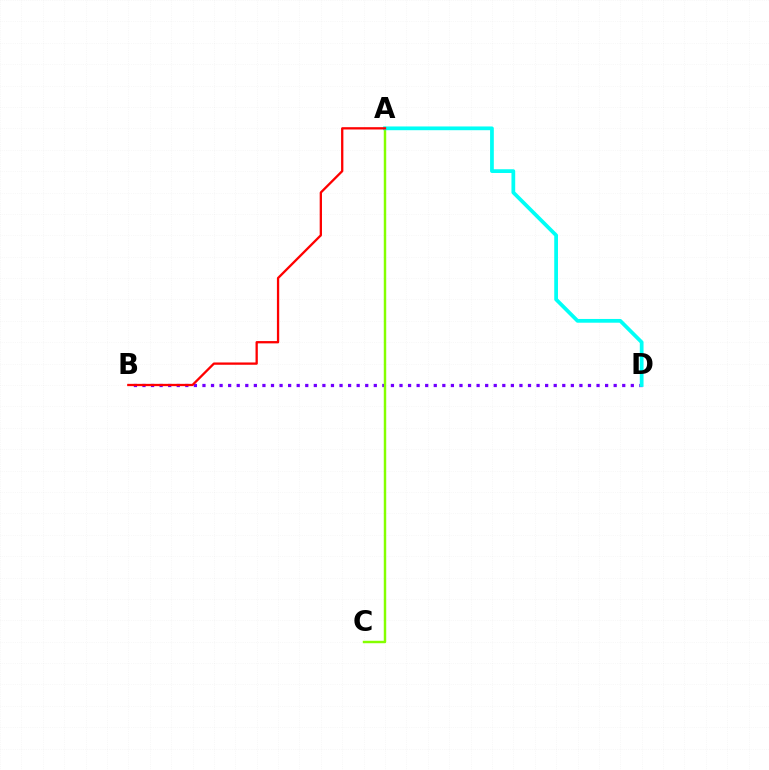{('B', 'D'): [{'color': '#7200ff', 'line_style': 'dotted', 'thickness': 2.33}], ('A', 'C'): [{'color': '#84ff00', 'line_style': 'solid', 'thickness': 1.76}], ('A', 'D'): [{'color': '#00fff6', 'line_style': 'solid', 'thickness': 2.7}], ('A', 'B'): [{'color': '#ff0000', 'line_style': 'solid', 'thickness': 1.66}]}